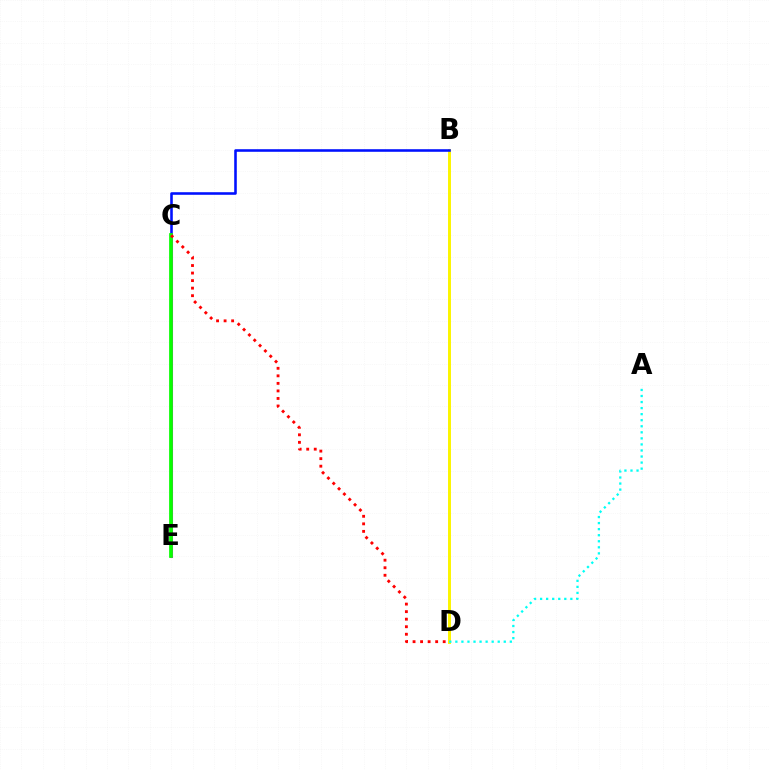{('B', 'D'): [{'color': '#fcf500', 'line_style': 'solid', 'thickness': 2.13}], ('C', 'E'): [{'color': '#ee00ff', 'line_style': 'solid', 'thickness': 2.21}, {'color': '#08ff00', 'line_style': 'solid', 'thickness': 2.68}], ('B', 'C'): [{'color': '#0010ff', 'line_style': 'solid', 'thickness': 1.85}], ('A', 'D'): [{'color': '#00fff6', 'line_style': 'dotted', 'thickness': 1.64}], ('C', 'D'): [{'color': '#ff0000', 'line_style': 'dotted', 'thickness': 2.05}]}